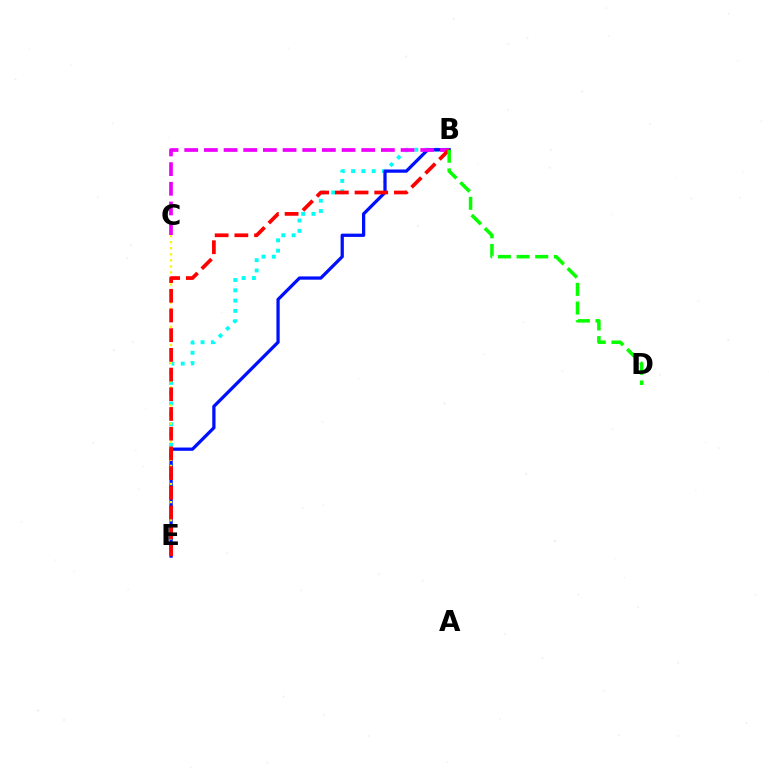{('B', 'E'): [{'color': '#00fff6', 'line_style': 'dotted', 'thickness': 2.8}, {'color': '#0010ff', 'line_style': 'solid', 'thickness': 2.35}, {'color': '#ff0000', 'line_style': 'dashed', 'thickness': 2.68}], ('C', 'E'): [{'color': '#fcf500', 'line_style': 'dotted', 'thickness': 1.64}], ('B', 'C'): [{'color': '#ee00ff', 'line_style': 'dashed', 'thickness': 2.67}], ('B', 'D'): [{'color': '#08ff00', 'line_style': 'dashed', 'thickness': 2.53}]}